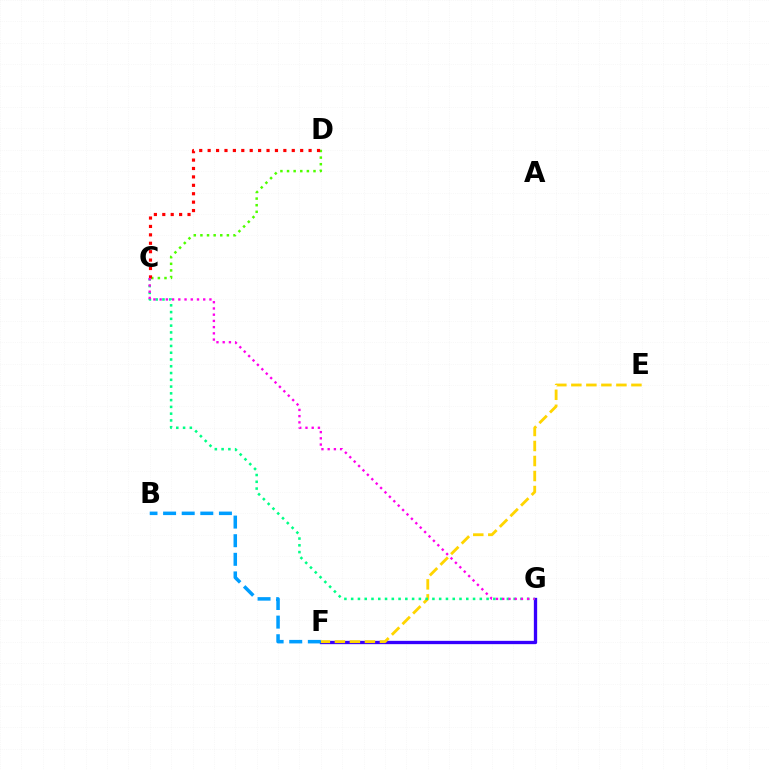{('C', 'D'): [{'color': '#4fff00', 'line_style': 'dotted', 'thickness': 1.8}, {'color': '#ff0000', 'line_style': 'dotted', 'thickness': 2.29}], ('F', 'G'): [{'color': '#3700ff', 'line_style': 'solid', 'thickness': 2.38}], ('E', 'F'): [{'color': '#ffd500', 'line_style': 'dashed', 'thickness': 2.04}], ('C', 'G'): [{'color': '#00ff86', 'line_style': 'dotted', 'thickness': 1.84}, {'color': '#ff00ed', 'line_style': 'dotted', 'thickness': 1.69}], ('B', 'F'): [{'color': '#009eff', 'line_style': 'dashed', 'thickness': 2.53}]}